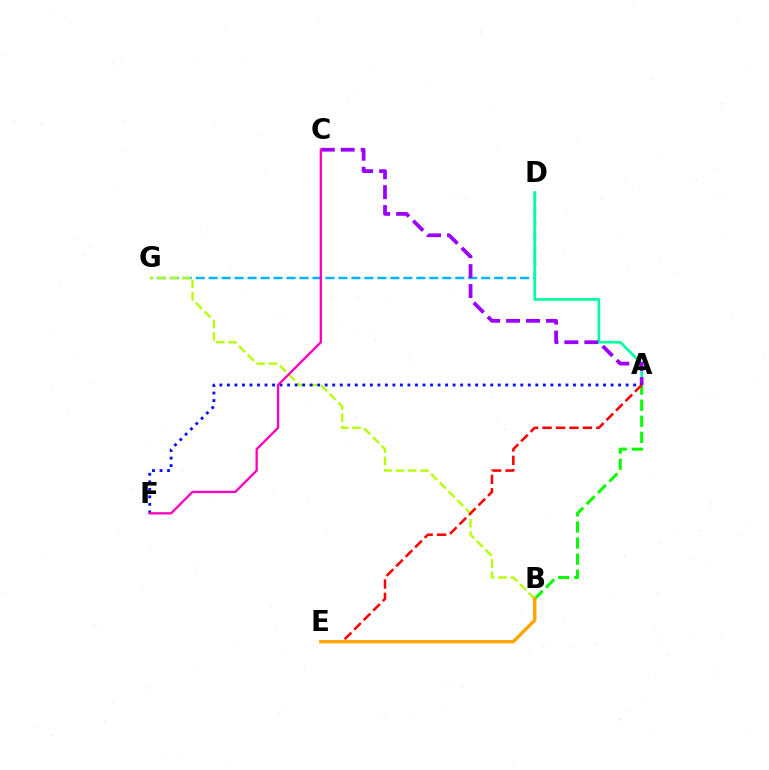{('D', 'G'): [{'color': '#00b5ff', 'line_style': 'dashed', 'thickness': 1.76}], ('A', 'B'): [{'color': '#08ff00', 'line_style': 'dashed', 'thickness': 2.19}], ('B', 'G'): [{'color': '#b3ff00', 'line_style': 'dashed', 'thickness': 1.67}], ('A', 'D'): [{'color': '#00ff9d', 'line_style': 'solid', 'thickness': 1.92}], ('A', 'C'): [{'color': '#9b00ff', 'line_style': 'dashed', 'thickness': 2.71}], ('A', 'F'): [{'color': '#0010ff', 'line_style': 'dotted', 'thickness': 2.04}], ('C', 'F'): [{'color': '#ff00bd', 'line_style': 'solid', 'thickness': 1.68}], ('A', 'E'): [{'color': '#ff0000', 'line_style': 'dashed', 'thickness': 1.83}], ('B', 'E'): [{'color': '#ffa500', 'line_style': 'solid', 'thickness': 2.45}]}